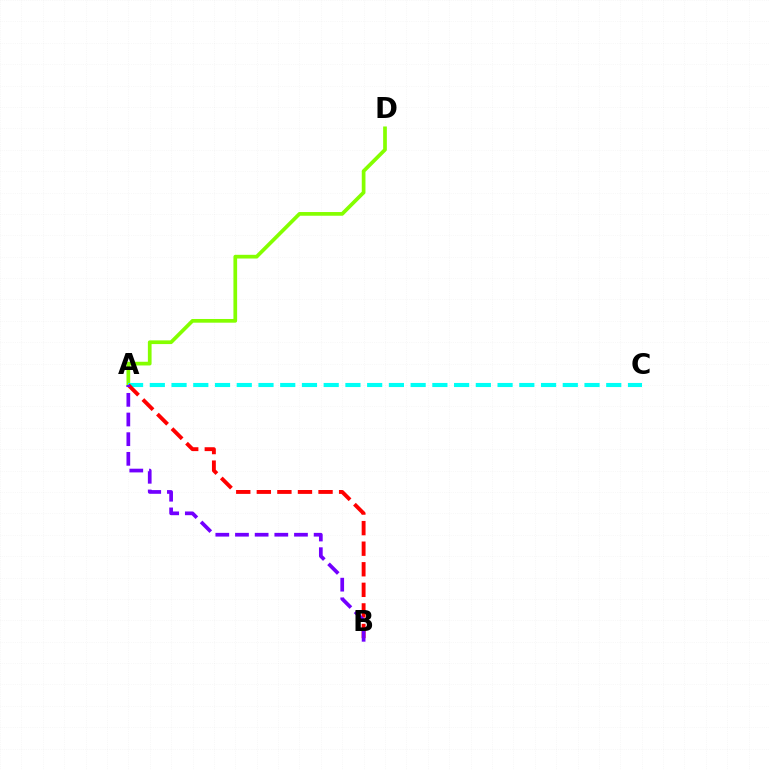{('A', 'D'): [{'color': '#84ff00', 'line_style': 'solid', 'thickness': 2.67}], ('A', 'C'): [{'color': '#00fff6', 'line_style': 'dashed', 'thickness': 2.95}], ('A', 'B'): [{'color': '#ff0000', 'line_style': 'dashed', 'thickness': 2.79}, {'color': '#7200ff', 'line_style': 'dashed', 'thickness': 2.67}]}